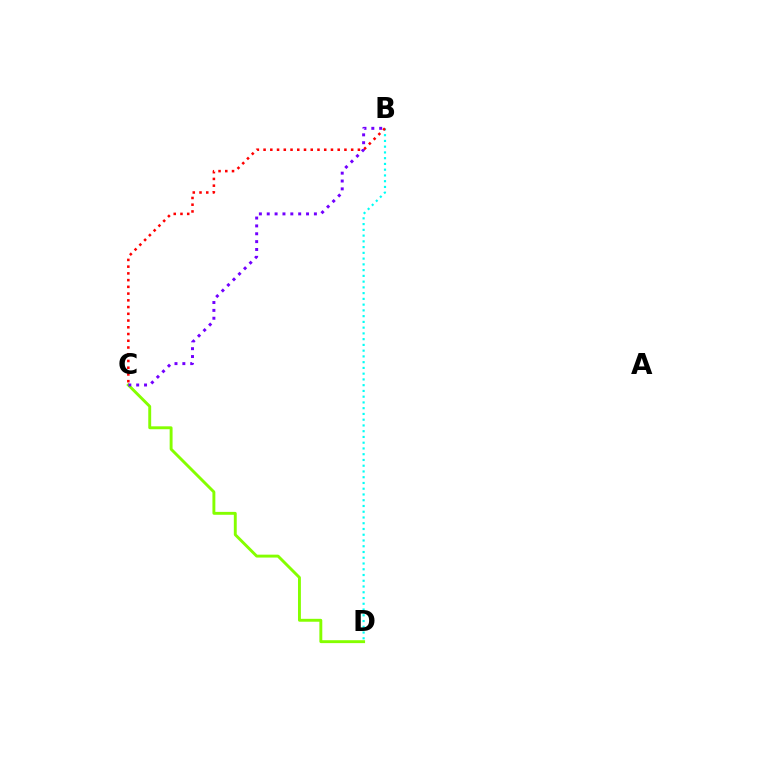{('C', 'D'): [{'color': '#84ff00', 'line_style': 'solid', 'thickness': 2.09}], ('B', 'D'): [{'color': '#00fff6', 'line_style': 'dotted', 'thickness': 1.56}], ('B', 'C'): [{'color': '#7200ff', 'line_style': 'dotted', 'thickness': 2.14}, {'color': '#ff0000', 'line_style': 'dotted', 'thickness': 1.83}]}